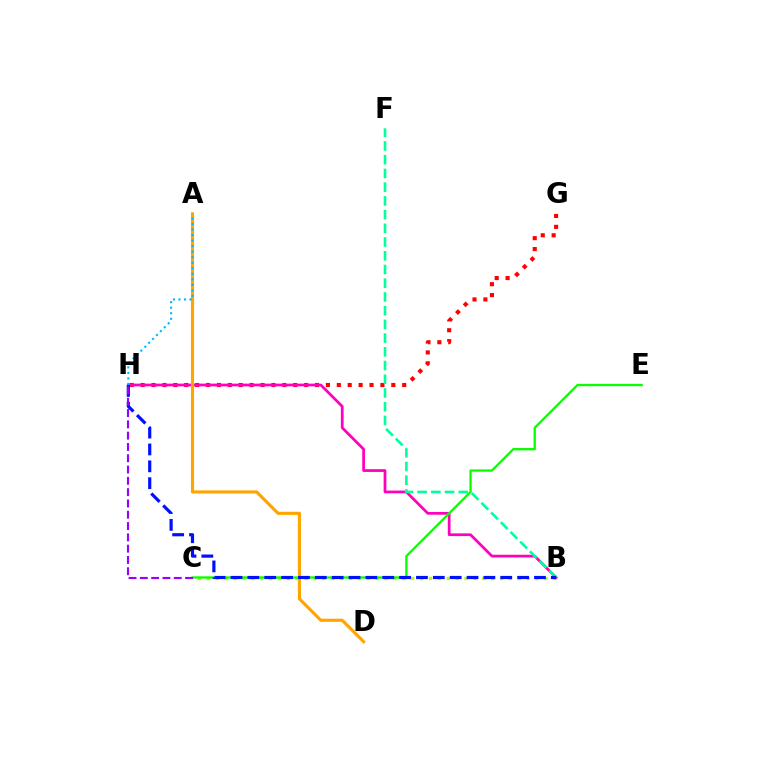{('B', 'C'): [{'color': '#b3ff00', 'line_style': 'dotted', 'thickness': 2.41}], ('G', 'H'): [{'color': '#ff0000', 'line_style': 'dotted', 'thickness': 2.96}], ('B', 'H'): [{'color': '#ff00bd', 'line_style': 'solid', 'thickness': 1.98}, {'color': '#0010ff', 'line_style': 'dashed', 'thickness': 2.29}], ('B', 'F'): [{'color': '#00ff9d', 'line_style': 'dashed', 'thickness': 1.86}], ('A', 'D'): [{'color': '#ffa500', 'line_style': 'solid', 'thickness': 2.26}], ('A', 'H'): [{'color': '#00b5ff', 'line_style': 'dotted', 'thickness': 1.5}], ('C', 'E'): [{'color': '#08ff00', 'line_style': 'solid', 'thickness': 1.65}], ('C', 'H'): [{'color': '#9b00ff', 'line_style': 'dashed', 'thickness': 1.54}]}